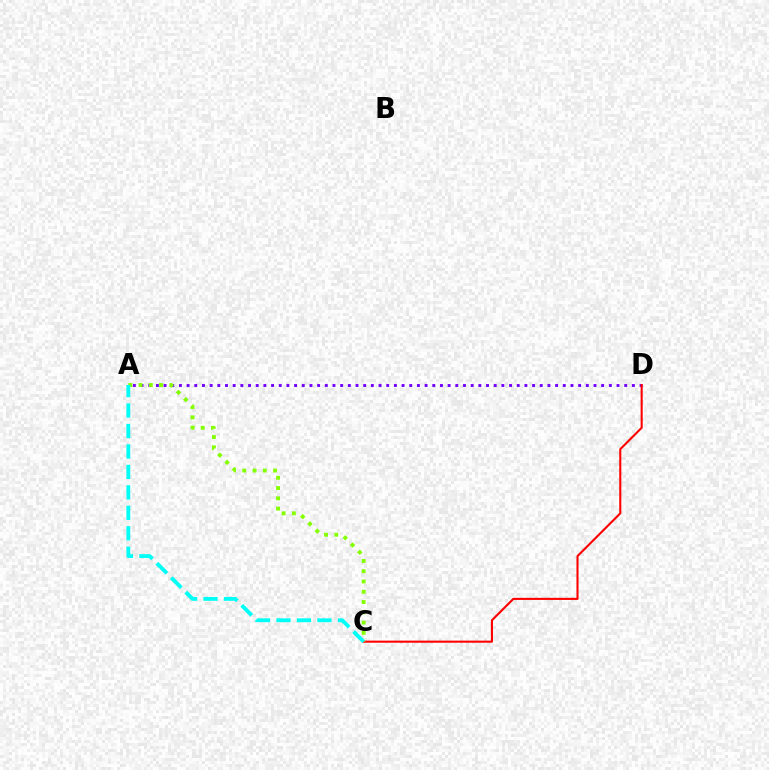{('A', 'D'): [{'color': '#7200ff', 'line_style': 'dotted', 'thickness': 2.09}], ('C', 'D'): [{'color': '#ff0000', 'line_style': 'solid', 'thickness': 1.5}], ('A', 'C'): [{'color': '#84ff00', 'line_style': 'dotted', 'thickness': 2.79}, {'color': '#00fff6', 'line_style': 'dashed', 'thickness': 2.78}]}